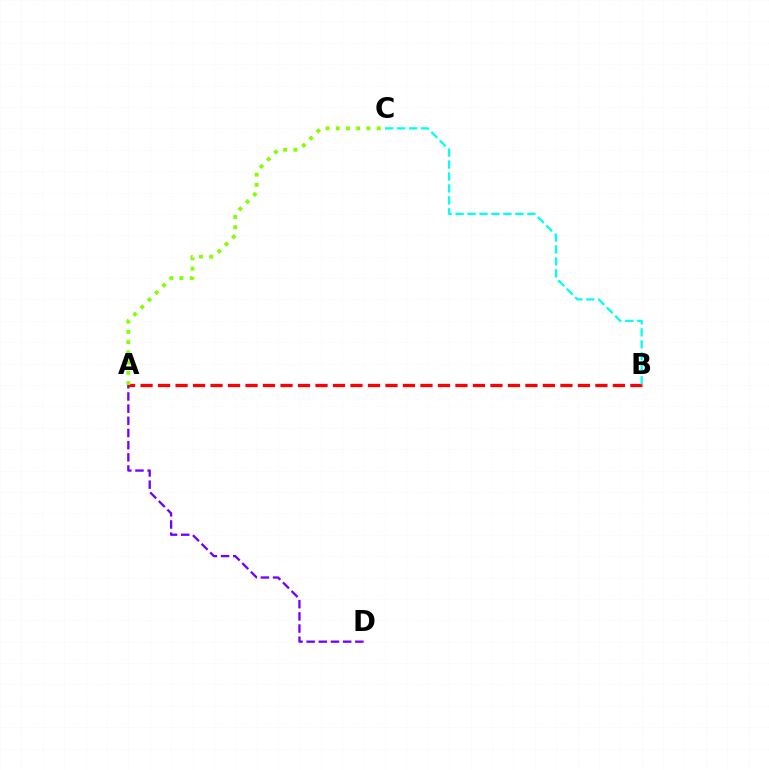{('A', 'D'): [{'color': '#7200ff', 'line_style': 'dashed', 'thickness': 1.65}], ('A', 'B'): [{'color': '#ff0000', 'line_style': 'dashed', 'thickness': 2.38}], ('A', 'C'): [{'color': '#84ff00', 'line_style': 'dotted', 'thickness': 2.78}], ('B', 'C'): [{'color': '#00fff6', 'line_style': 'dashed', 'thickness': 1.62}]}